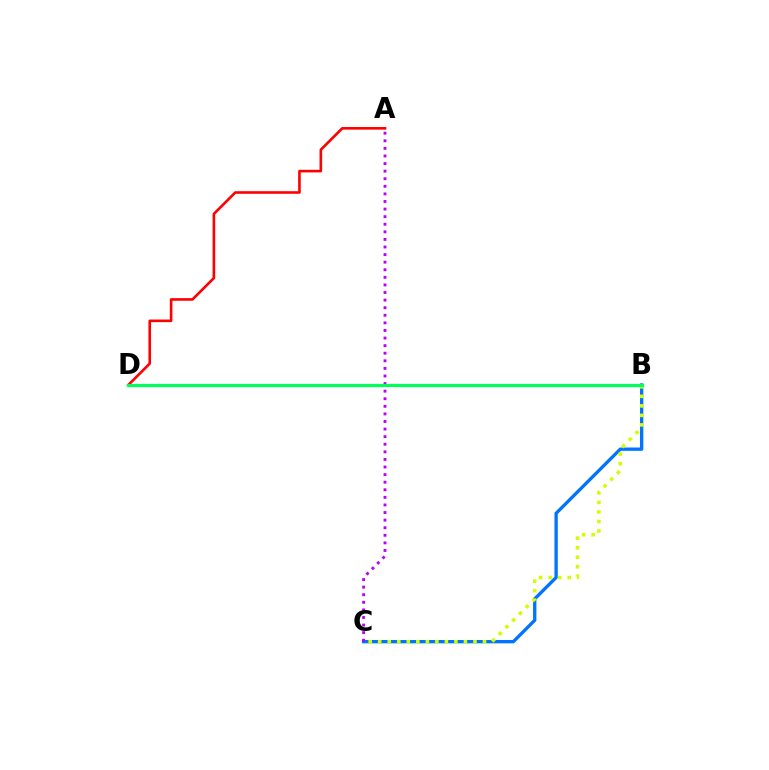{('B', 'C'): [{'color': '#0074ff', 'line_style': 'solid', 'thickness': 2.39}, {'color': '#d1ff00', 'line_style': 'dotted', 'thickness': 2.59}], ('A', 'C'): [{'color': '#b900ff', 'line_style': 'dotted', 'thickness': 2.06}], ('A', 'D'): [{'color': '#ff0000', 'line_style': 'solid', 'thickness': 1.88}], ('B', 'D'): [{'color': '#00ff5c', 'line_style': 'solid', 'thickness': 2.31}]}